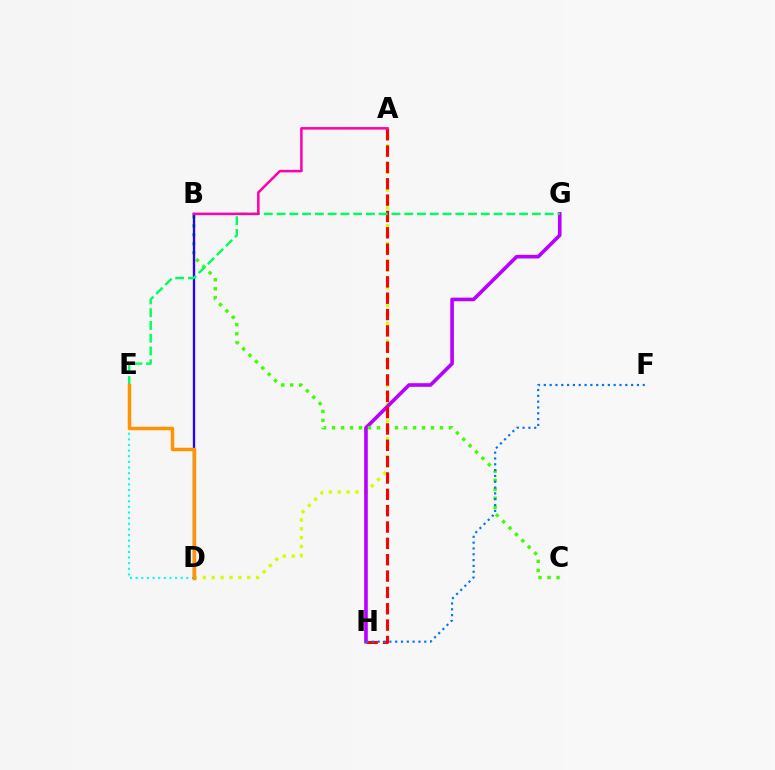{('A', 'D'): [{'color': '#d1ff00', 'line_style': 'dotted', 'thickness': 2.41}], ('G', 'H'): [{'color': '#b900ff', 'line_style': 'solid', 'thickness': 2.61}], ('B', 'C'): [{'color': '#3dff00', 'line_style': 'dotted', 'thickness': 2.44}], ('D', 'E'): [{'color': '#00fff6', 'line_style': 'dotted', 'thickness': 1.53}, {'color': '#ff9400', 'line_style': 'solid', 'thickness': 2.51}], ('B', 'D'): [{'color': '#2500ff', 'line_style': 'solid', 'thickness': 1.68}], ('A', 'H'): [{'color': '#ff0000', 'line_style': 'dashed', 'thickness': 2.22}], ('E', 'G'): [{'color': '#00ff5c', 'line_style': 'dashed', 'thickness': 1.73}], ('A', 'B'): [{'color': '#ff00ac', 'line_style': 'solid', 'thickness': 1.82}], ('F', 'H'): [{'color': '#0074ff', 'line_style': 'dotted', 'thickness': 1.58}]}